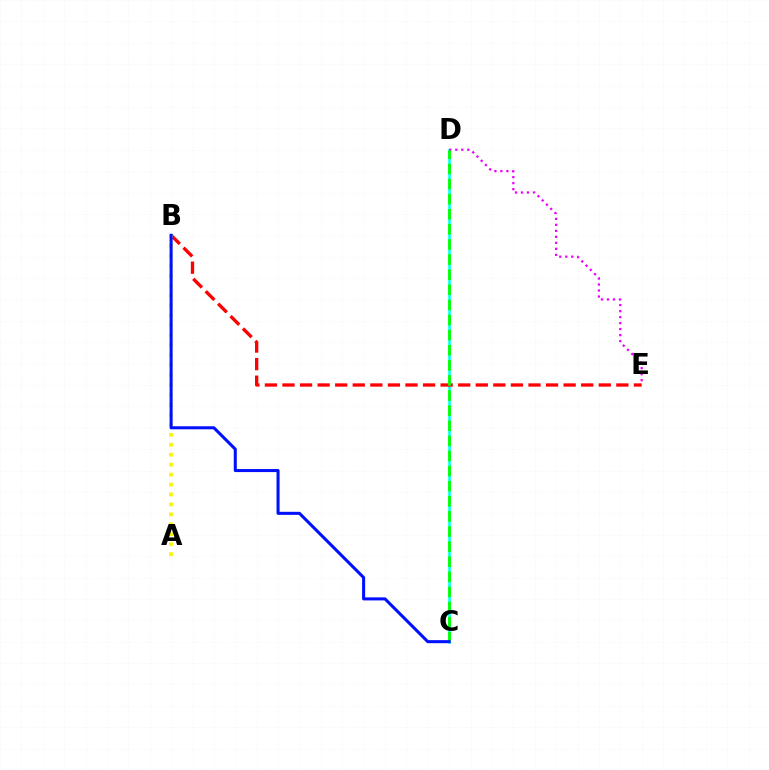{('C', 'D'): [{'color': '#00fff6', 'line_style': 'solid', 'thickness': 1.86}, {'color': '#08ff00', 'line_style': 'dashed', 'thickness': 2.05}], ('D', 'E'): [{'color': '#ee00ff', 'line_style': 'dotted', 'thickness': 1.63}], ('B', 'E'): [{'color': '#ff0000', 'line_style': 'dashed', 'thickness': 2.39}], ('A', 'B'): [{'color': '#fcf500', 'line_style': 'dotted', 'thickness': 2.7}], ('B', 'C'): [{'color': '#0010ff', 'line_style': 'solid', 'thickness': 2.19}]}